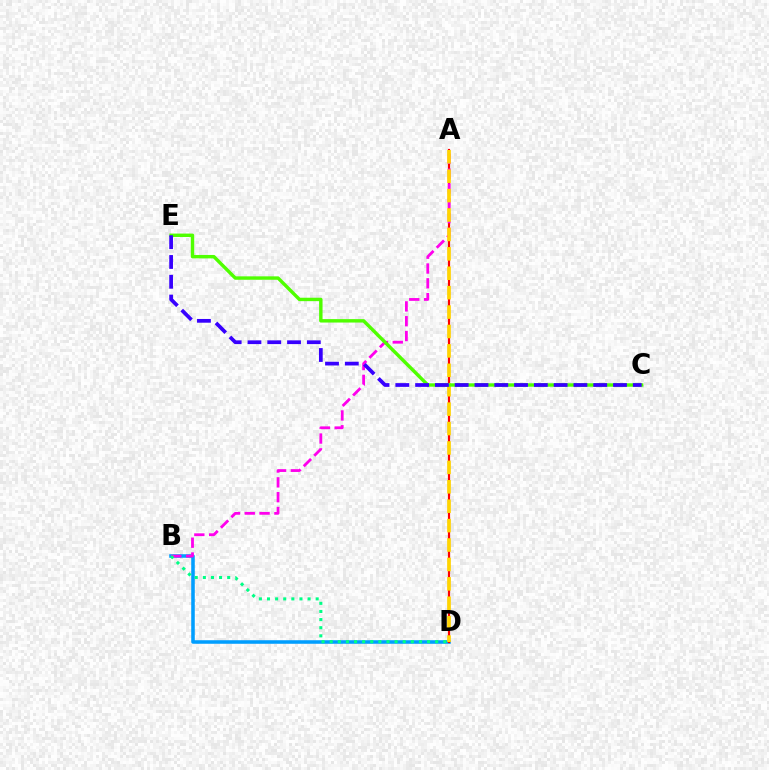{('B', 'D'): [{'color': '#009eff', 'line_style': 'solid', 'thickness': 2.55}, {'color': '#00ff86', 'line_style': 'dotted', 'thickness': 2.2}], ('A', 'D'): [{'color': '#ff0000', 'line_style': 'solid', 'thickness': 1.58}, {'color': '#ffd500', 'line_style': 'dashed', 'thickness': 2.64}], ('A', 'B'): [{'color': '#ff00ed', 'line_style': 'dashed', 'thickness': 2.01}], ('C', 'E'): [{'color': '#4fff00', 'line_style': 'solid', 'thickness': 2.46}, {'color': '#3700ff', 'line_style': 'dashed', 'thickness': 2.69}]}